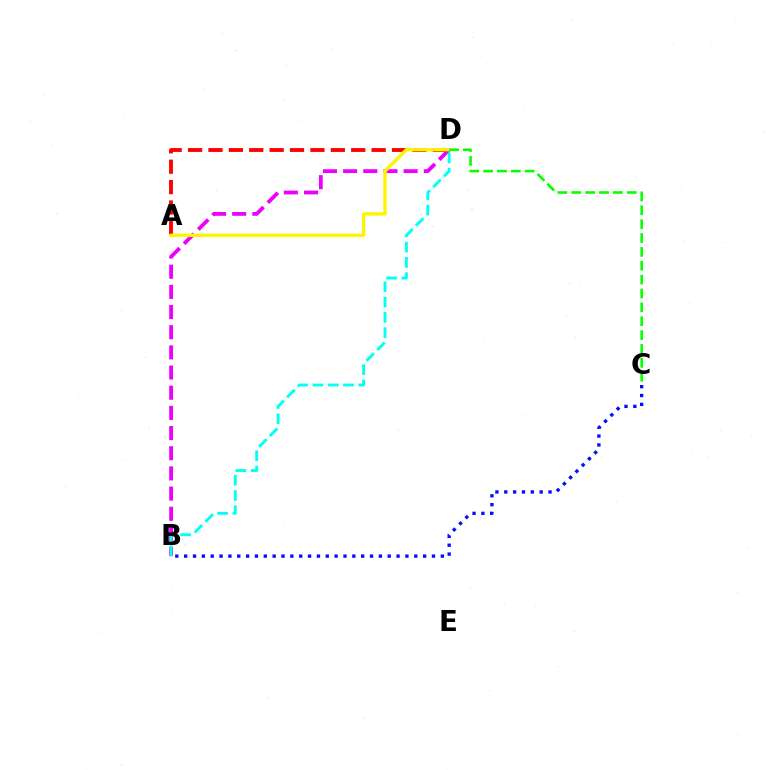{('B', 'C'): [{'color': '#0010ff', 'line_style': 'dotted', 'thickness': 2.4}], ('B', 'D'): [{'color': '#ee00ff', 'line_style': 'dashed', 'thickness': 2.74}, {'color': '#00fff6', 'line_style': 'dashed', 'thickness': 2.08}], ('A', 'D'): [{'color': '#ff0000', 'line_style': 'dashed', 'thickness': 2.77}, {'color': '#fcf500', 'line_style': 'solid', 'thickness': 2.41}], ('C', 'D'): [{'color': '#08ff00', 'line_style': 'dashed', 'thickness': 1.88}]}